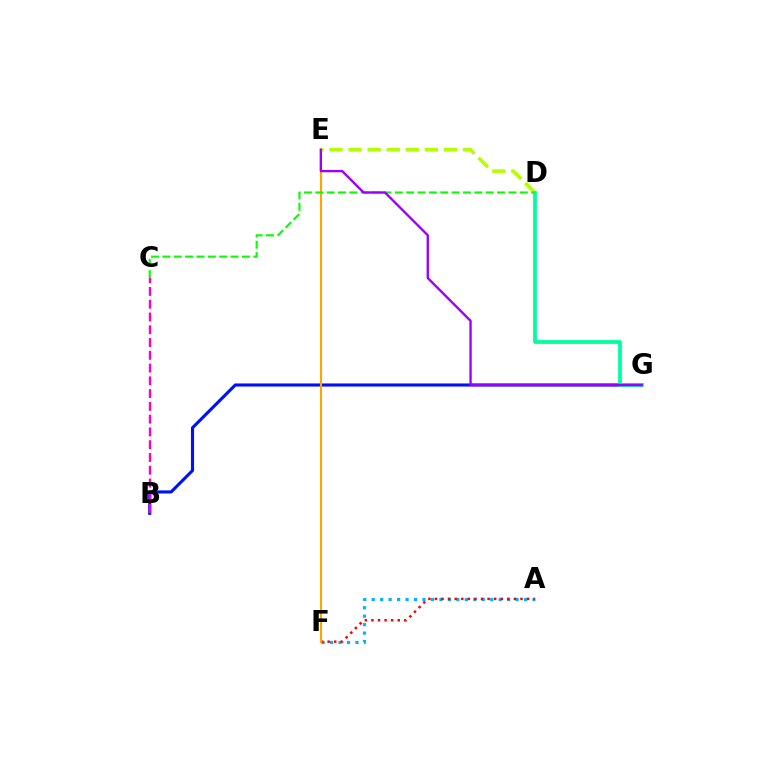{('A', 'F'): [{'color': '#00b5ff', 'line_style': 'dotted', 'thickness': 2.3}, {'color': '#ff0000', 'line_style': 'dotted', 'thickness': 1.79}], ('D', 'E'): [{'color': '#b3ff00', 'line_style': 'dashed', 'thickness': 2.59}], ('B', 'G'): [{'color': '#0010ff', 'line_style': 'solid', 'thickness': 2.23}], ('E', 'F'): [{'color': '#ffa500', 'line_style': 'solid', 'thickness': 1.5}], ('D', 'G'): [{'color': '#00ff9d', 'line_style': 'solid', 'thickness': 2.72}], ('B', 'C'): [{'color': '#ff00bd', 'line_style': 'dashed', 'thickness': 1.73}], ('C', 'D'): [{'color': '#08ff00', 'line_style': 'dashed', 'thickness': 1.54}], ('E', 'G'): [{'color': '#9b00ff', 'line_style': 'solid', 'thickness': 1.7}]}